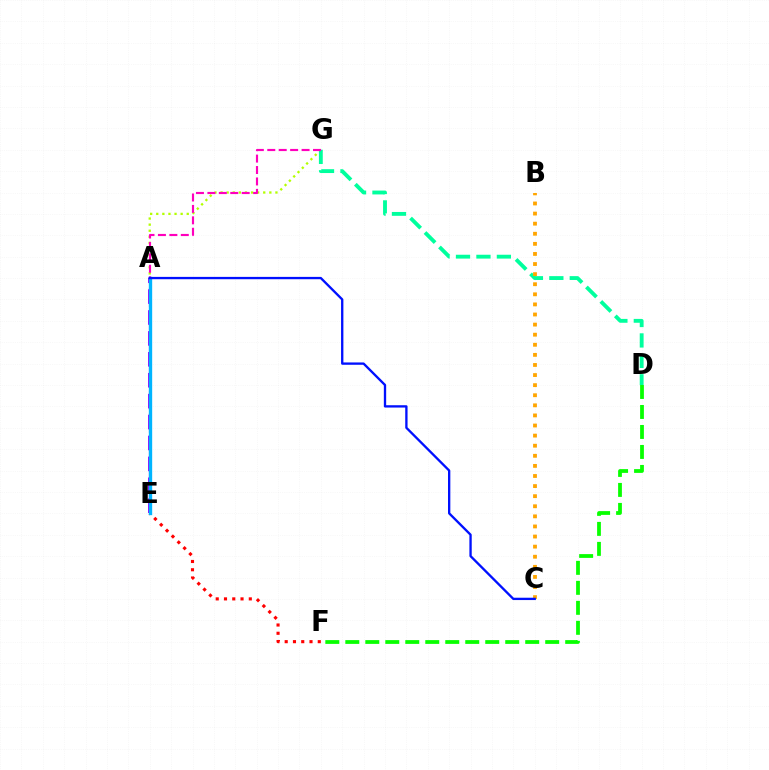{('A', 'G'): [{'color': '#b3ff00', 'line_style': 'dotted', 'thickness': 1.66}], ('D', 'G'): [{'color': '#00ff9d', 'line_style': 'dashed', 'thickness': 2.78}], ('B', 'C'): [{'color': '#ffa500', 'line_style': 'dotted', 'thickness': 2.74}], ('E', 'G'): [{'color': '#ff00bd', 'line_style': 'dashed', 'thickness': 1.55}], ('A', 'E'): [{'color': '#9b00ff', 'line_style': 'dashed', 'thickness': 2.84}, {'color': '#00b5ff', 'line_style': 'solid', 'thickness': 2.41}], ('D', 'F'): [{'color': '#08ff00', 'line_style': 'dashed', 'thickness': 2.72}], ('E', 'F'): [{'color': '#ff0000', 'line_style': 'dotted', 'thickness': 2.25}], ('A', 'C'): [{'color': '#0010ff', 'line_style': 'solid', 'thickness': 1.68}]}